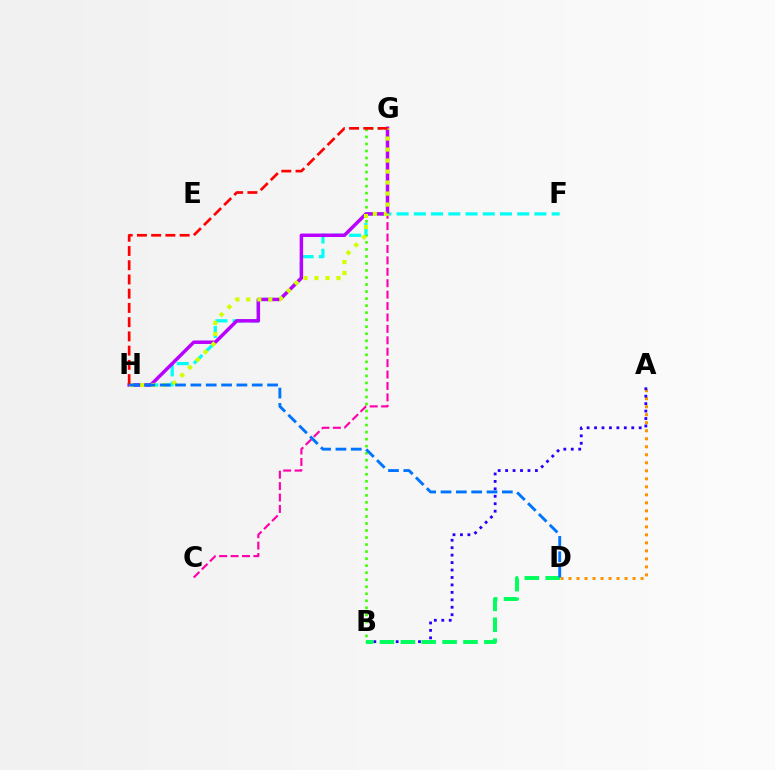{('B', 'G'): [{'color': '#3dff00', 'line_style': 'dotted', 'thickness': 1.91}], ('C', 'G'): [{'color': '#ff00ac', 'line_style': 'dashed', 'thickness': 1.55}], ('A', 'D'): [{'color': '#ff9400', 'line_style': 'dotted', 'thickness': 2.18}], ('A', 'B'): [{'color': '#2500ff', 'line_style': 'dotted', 'thickness': 2.02}], ('F', 'H'): [{'color': '#00fff6', 'line_style': 'dashed', 'thickness': 2.34}], ('G', 'H'): [{'color': '#b900ff', 'line_style': 'solid', 'thickness': 2.5}, {'color': '#d1ff00', 'line_style': 'dotted', 'thickness': 2.99}, {'color': '#ff0000', 'line_style': 'dashed', 'thickness': 1.93}], ('B', 'D'): [{'color': '#00ff5c', 'line_style': 'dashed', 'thickness': 2.84}], ('D', 'H'): [{'color': '#0074ff', 'line_style': 'dashed', 'thickness': 2.08}]}